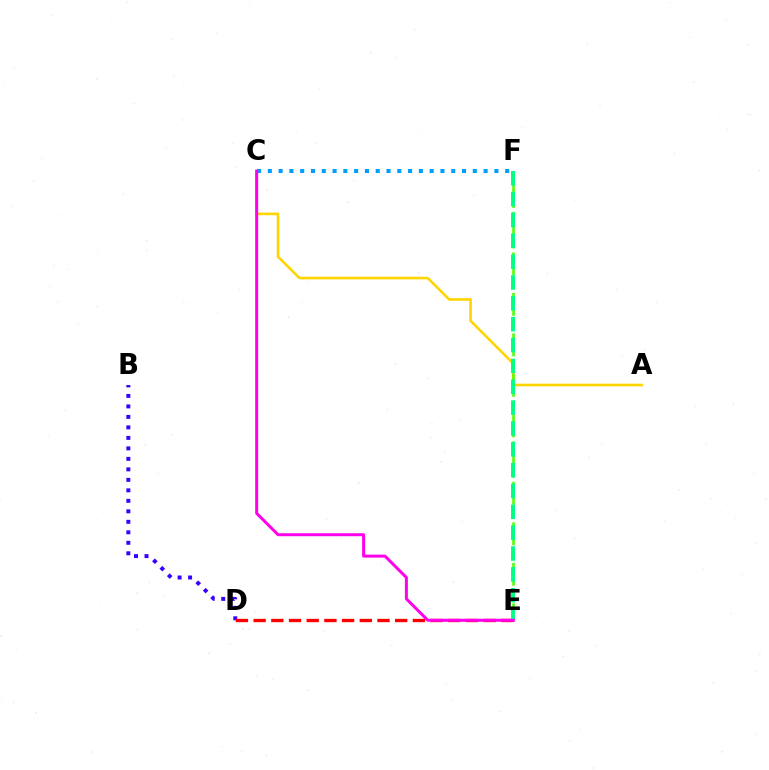{('A', 'C'): [{'color': '#ffd500', 'line_style': 'solid', 'thickness': 1.88}], ('E', 'F'): [{'color': '#4fff00', 'line_style': 'dashed', 'thickness': 1.83}, {'color': '#00ff86', 'line_style': 'dashed', 'thickness': 2.83}], ('C', 'F'): [{'color': '#009eff', 'line_style': 'dotted', 'thickness': 2.93}], ('B', 'D'): [{'color': '#3700ff', 'line_style': 'dotted', 'thickness': 2.85}], ('D', 'E'): [{'color': '#ff0000', 'line_style': 'dashed', 'thickness': 2.4}], ('C', 'E'): [{'color': '#ff00ed', 'line_style': 'solid', 'thickness': 2.15}]}